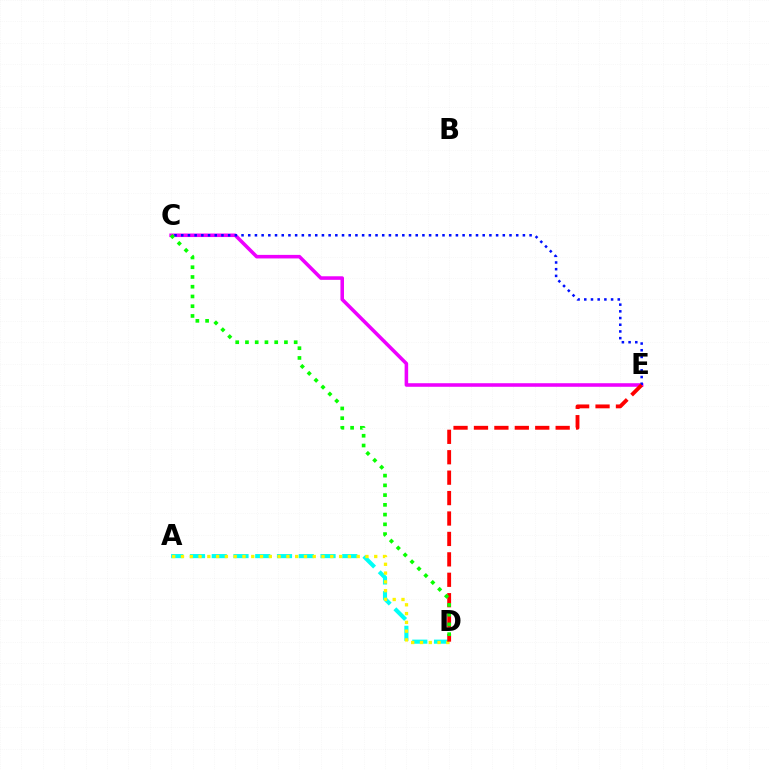{('C', 'E'): [{'color': '#ee00ff', 'line_style': 'solid', 'thickness': 2.56}, {'color': '#0010ff', 'line_style': 'dotted', 'thickness': 1.82}], ('A', 'D'): [{'color': '#00fff6', 'line_style': 'dashed', 'thickness': 2.96}, {'color': '#fcf500', 'line_style': 'dotted', 'thickness': 2.39}], ('D', 'E'): [{'color': '#ff0000', 'line_style': 'dashed', 'thickness': 2.77}], ('C', 'D'): [{'color': '#08ff00', 'line_style': 'dotted', 'thickness': 2.65}]}